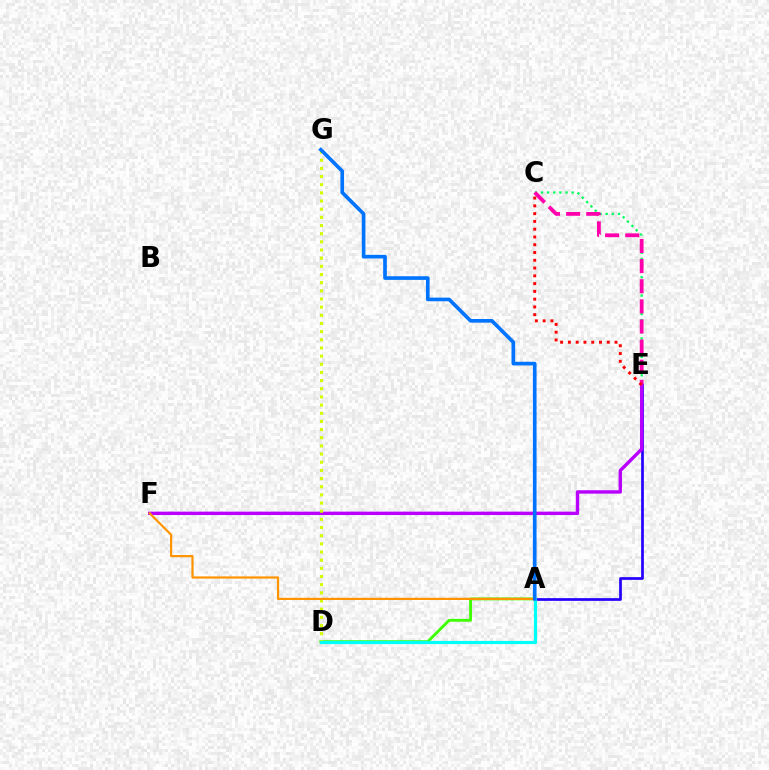{('C', 'E'): [{'color': '#00ff5c', 'line_style': 'dotted', 'thickness': 1.66}, {'color': '#ff00ac', 'line_style': 'dashed', 'thickness': 2.73}, {'color': '#ff0000', 'line_style': 'dotted', 'thickness': 2.11}], ('A', 'E'): [{'color': '#2500ff', 'line_style': 'solid', 'thickness': 1.95}], ('E', 'F'): [{'color': '#b900ff', 'line_style': 'solid', 'thickness': 2.45}], ('A', 'D'): [{'color': '#3dff00', 'line_style': 'solid', 'thickness': 2.04}, {'color': '#00fff6', 'line_style': 'solid', 'thickness': 2.29}], ('D', 'G'): [{'color': '#d1ff00', 'line_style': 'dotted', 'thickness': 2.22}], ('A', 'F'): [{'color': '#ff9400', 'line_style': 'solid', 'thickness': 1.59}], ('A', 'G'): [{'color': '#0074ff', 'line_style': 'solid', 'thickness': 2.63}]}